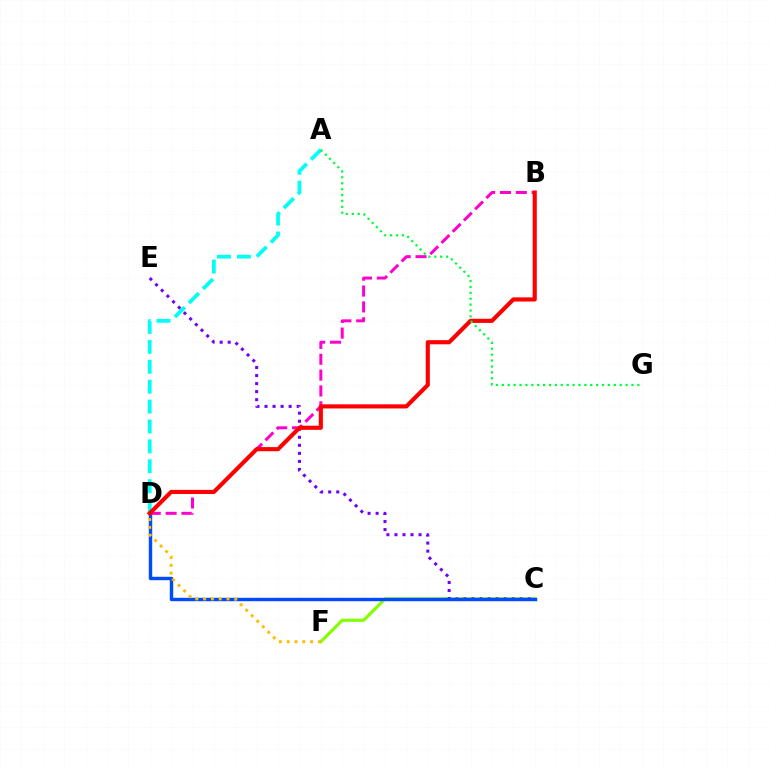{('C', 'F'): [{'color': '#84ff00', 'line_style': 'solid', 'thickness': 2.27}], ('A', 'D'): [{'color': '#00fff6', 'line_style': 'dashed', 'thickness': 2.7}], ('C', 'E'): [{'color': '#7200ff', 'line_style': 'dotted', 'thickness': 2.18}], ('C', 'D'): [{'color': '#004bff', 'line_style': 'solid', 'thickness': 2.46}], ('D', 'F'): [{'color': '#ffbd00', 'line_style': 'dotted', 'thickness': 2.12}], ('B', 'D'): [{'color': '#ff00cf', 'line_style': 'dashed', 'thickness': 2.15}, {'color': '#ff0000', 'line_style': 'solid', 'thickness': 2.97}], ('A', 'G'): [{'color': '#00ff39', 'line_style': 'dotted', 'thickness': 1.6}]}